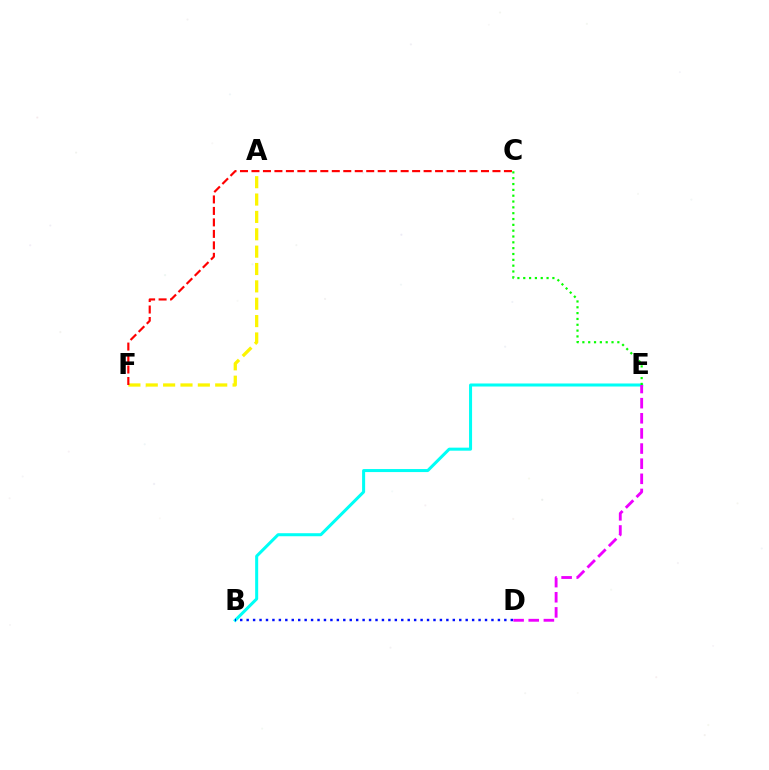{('B', 'E'): [{'color': '#00fff6', 'line_style': 'solid', 'thickness': 2.18}], ('B', 'D'): [{'color': '#0010ff', 'line_style': 'dotted', 'thickness': 1.75}], ('A', 'F'): [{'color': '#fcf500', 'line_style': 'dashed', 'thickness': 2.36}], ('C', 'F'): [{'color': '#ff0000', 'line_style': 'dashed', 'thickness': 1.56}], ('C', 'E'): [{'color': '#08ff00', 'line_style': 'dotted', 'thickness': 1.58}], ('D', 'E'): [{'color': '#ee00ff', 'line_style': 'dashed', 'thickness': 2.06}]}